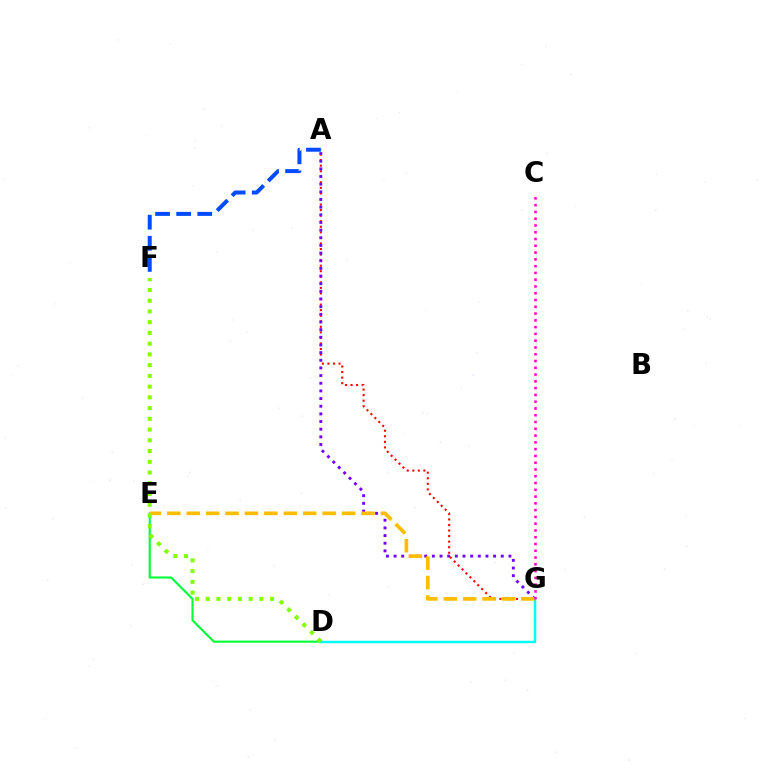{('A', 'G'): [{'color': '#ff0000', 'line_style': 'dotted', 'thickness': 1.51}, {'color': '#7200ff', 'line_style': 'dotted', 'thickness': 2.08}], ('D', 'E'): [{'color': '#00ff39', 'line_style': 'solid', 'thickness': 1.53}], ('A', 'F'): [{'color': '#004bff', 'line_style': 'dashed', 'thickness': 2.87}], ('D', 'G'): [{'color': '#00fff6', 'line_style': 'solid', 'thickness': 1.77}], ('E', 'G'): [{'color': '#ffbd00', 'line_style': 'dashed', 'thickness': 2.64}], ('C', 'G'): [{'color': '#ff00cf', 'line_style': 'dotted', 'thickness': 1.84}], ('D', 'F'): [{'color': '#84ff00', 'line_style': 'dotted', 'thickness': 2.92}]}